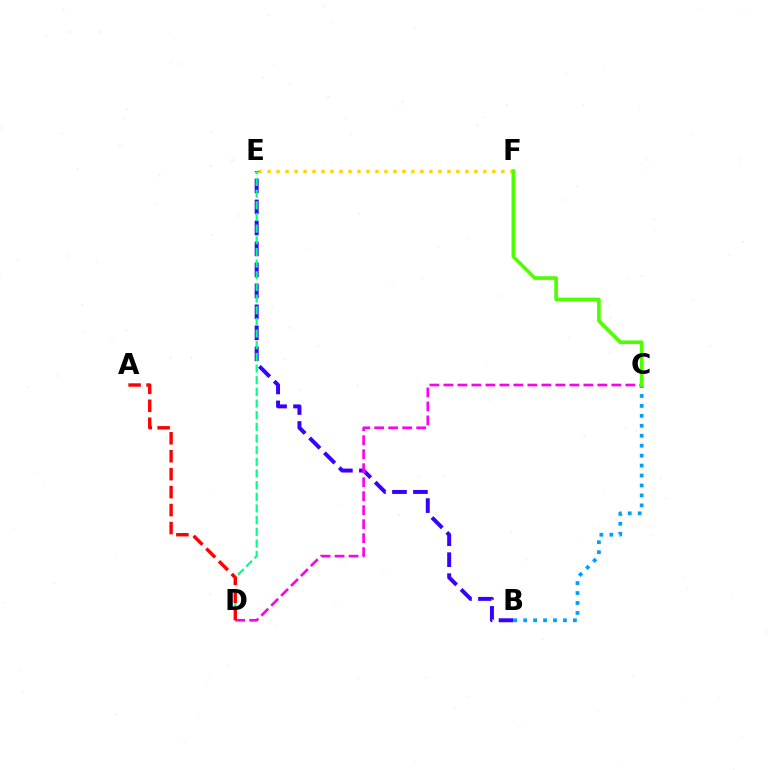{('E', 'F'): [{'color': '#ffd500', 'line_style': 'dotted', 'thickness': 2.44}], ('B', 'E'): [{'color': '#3700ff', 'line_style': 'dashed', 'thickness': 2.85}], ('D', 'E'): [{'color': '#00ff86', 'line_style': 'dashed', 'thickness': 1.58}], ('B', 'C'): [{'color': '#009eff', 'line_style': 'dotted', 'thickness': 2.7}], ('C', 'D'): [{'color': '#ff00ed', 'line_style': 'dashed', 'thickness': 1.9}], ('C', 'F'): [{'color': '#4fff00', 'line_style': 'solid', 'thickness': 2.62}], ('A', 'D'): [{'color': '#ff0000', 'line_style': 'dashed', 'thickness': 2.44}]}